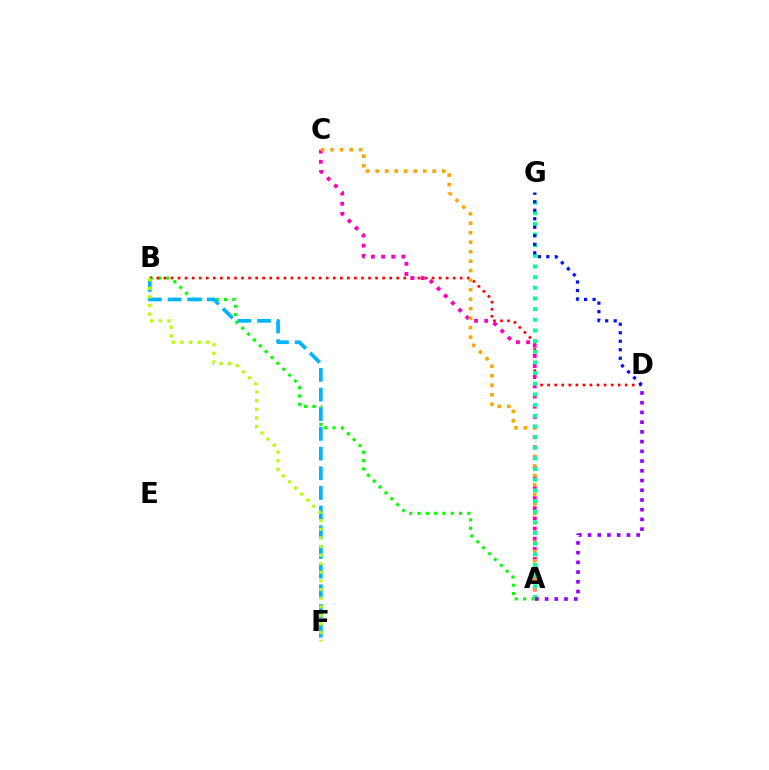{('A', 'B'): [{'color': '#08ff00', 'line_style': 'dotted', 'thickness': 2.26}], ('B', 'D'): [{'color': '#ff0000', 'line_style': 'dotted', 'thickness': 1.92}], ('A', 'C'): [{'color': '#ff00bd', 'line_style': 'dotted', 'thickness': 2.76}, {'color': '#ffa500', 'line_style': 'dotted', 'thickness': 2.58}], ('A', 'G'): [{'color': '#00ff9d', 'line_style': 'dotted', 'thickness': 2.9}], ('A', 'D'): [{'color': '#9b00ff', 'line_style': 'dotted', 'thickness': 2.64}], ('B', 'F'): [{'color': '#00b5ff', 'line_style': 'dashed', 'thickness': 2.67}, {'color': '#b3ff00', 'line_style': 'dotted', 'thickness': 2.34}], ('D', 'G'): [{'color': '#0010ff', 'line_style': 'dotted', 'thickness': 2.31}]}